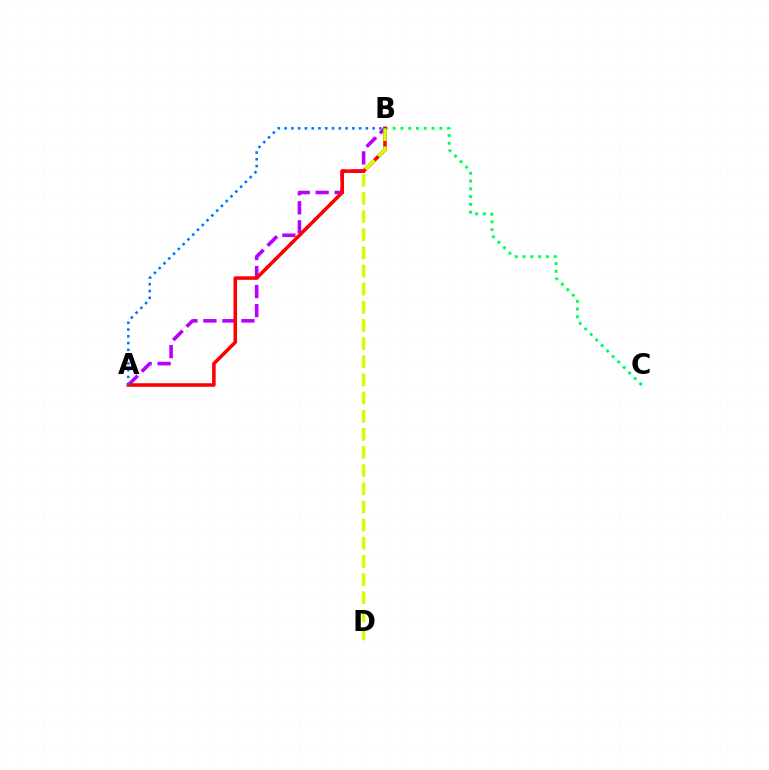{('A', 'B'): [{'color': '#b900ff', 'line_style': 'dashed', 'thickness': 2.58}, {'color': '#ff0000', 'line_style': 'solid', 'thickness': 2.56}, {'color': '#0074ff', 'line_style': 'dotted', 'thickness': 1.84}], ('B', 'C'): [{'color': '#00ff5c', 'line_style': 'dotted', 'thickness': 2.11}], ('B', 'D'): [{'color': '#d1ff00', 'line_style': 'dashed', 'thickness': 2.47}]}